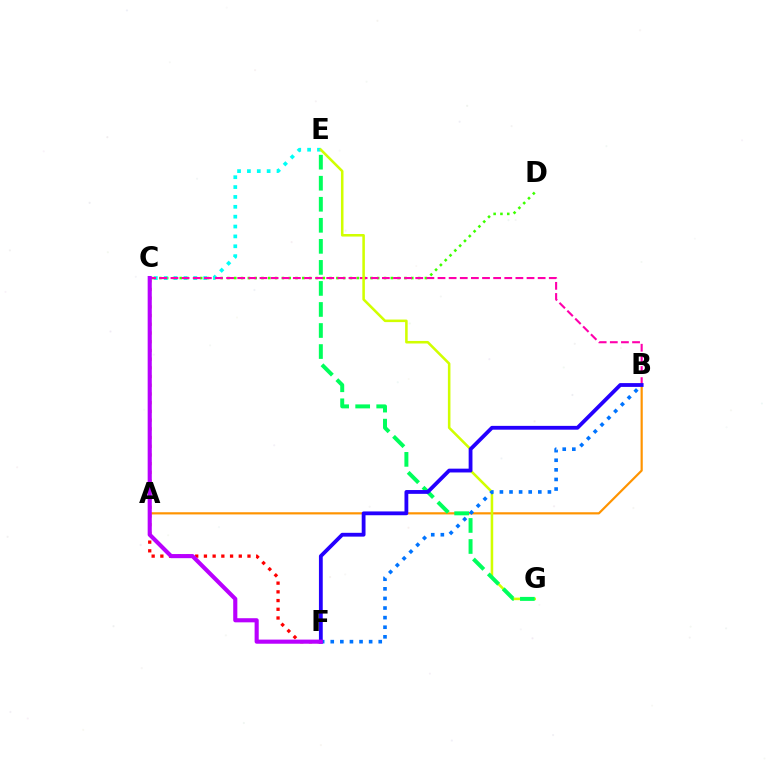{('C', 'D'): [{'color': '#3dff00', 'line_style': 'dotted', 'thickness': 1.85}], ('C', 'E'): [{'color': '#00fff6', 'line_style': 'dotted', 'thickness': 2.68}], ('B', 'C'): [{'color': '#ff00ac', 'line_style': 'dashed', 'thickness': 1.51}], ('A', 'B'): [{'color': '#ff9400', 'line_style': 'solid', 'thickness': 1.58}], ('E', 'G'): [{'color': '#d1ff00', 'line_style': 'solid', 'thickness': 1.84}, {'color': '#00ff5c', 'line_style': 'dashed', 'thickness': 2.86}], ('B', 'F'): [{'color': '#0074ff', 'line_style': 'dotted', 'thickness': 2.61}, {'color': '#2500ff', 'line_style': 'solid', 'thickness': 2.74}], ('C', 'F'): [{'color': '#ff0000', 'line_style': 'dotted', 'thickness': 2.37}, {'color': '#b900ff', 'line_style': 'solid', 'thickness': 2.97}]}